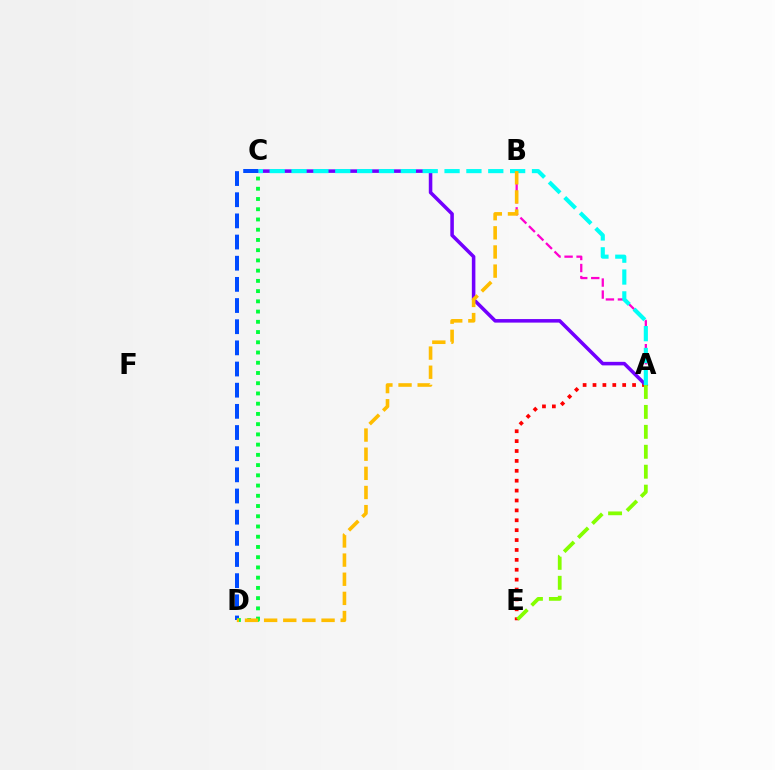{('A', 'E'): [{'color': '#ff0000', 'line_style': 'dotted', 'thickness': 2.69}, {'color': '#84ff00', 'line_style': 'dashed', 'thickness': 2.71}], ('A', 'B'): [{'color': '#ff00cf', 'line_style': 'dashed', 'thickness': 1.63}], ('A', 'C'): [{'color': '#7200ff', 'line_style': 'solid', 'thickness': 2.55}, {'color': '#00fff6', 'line_style': 'dashed', 'thickness': 2.97}], ('C', 'D'): [{'color': '#004bff', 'line_style': 'dashed', 'thickness': 2.88}, {'color': '#00ff39', 'line_style': 'dotted', 'thickness': 2.78}], ('B', 'D'): [{'color': '#ffbd00', 'line_style': 'dashed', 'thickness': 2.6}]}